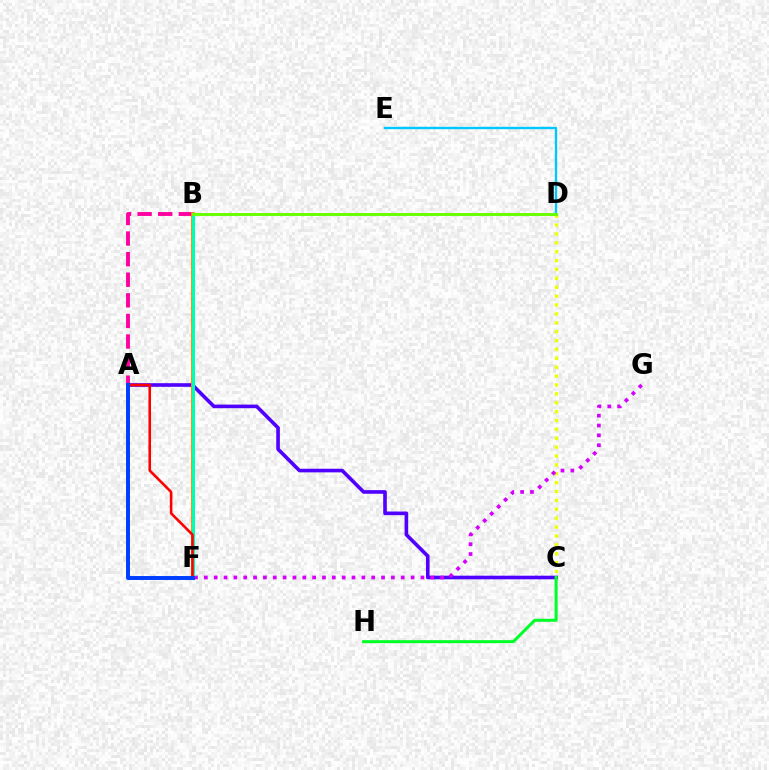{('D', 'E'): [{'color': '#00c7ff', 'line_style': 'solid', 'thickness': 1.7}], ('C', 'D'): [{'color': '#eeff00', 'line_style': 'dotted', 'thickness': 2.41}], ('A', 'C'): [{'color': '#4f00ff', 'line_style': 'solid', 'thickness': 2.6}], ('A', 'B'): [{'color': '#ff00a0', 'line_style': 'dashed', 'thickness': 2.8}], ('F', 'G'): [{'color': '#d600ff', 'line_style': 'dotted', 'thickness': 2.67}], ('B', 'F'): [{'color': '#ff8800', 'line_style': 'solid', 'thickness': 2.78}, {'color': '#00ffaf', 'line_style': 'solid', 'thickness': 2.23}], ('C', 'H'): [{'color': '#00ff27', 'line_style': 'solid', 'thickness': 2.18}], ('B', 'D'): [{'color': '#66ff00', 'line_style': 'solid', 'thickness': 2.11}], ('A', 'F'): [{'color': '#ff0000', 'line_style': 'solid', 'thickness': 1.86}, {'color': '#003fff', 'line_style': 'solid', 'thickness': 2.85}]}